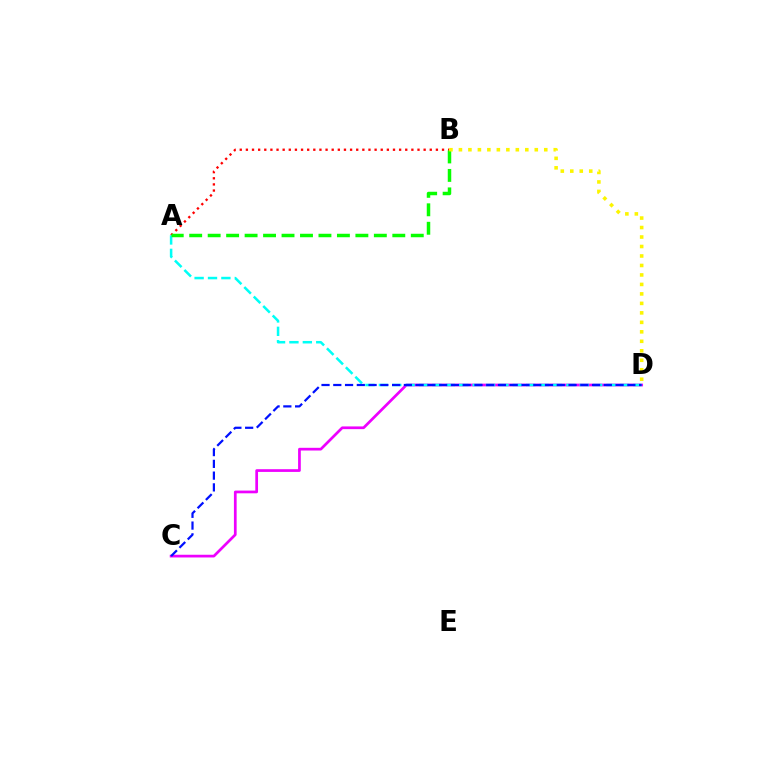{('A', 'B'): [{'color': '#ff0000', 'line_style': 'dotted', 'thickness': 1.67}, {'color': '#08ff00', 'line_style': 'dashed', 'thickness': 2.51}], ('C', 'D'): [{'color': '#ee00ff', 'line_style': 'solid', 'thickness': 1.96}, {'color': '#0010ff', 'line_style': 'dashed', 'thickness': 1.6}], ('A', 'D'): [{'color': '#00fff6', 'line_style': 'dashed', 'thickness': 1.82}], ('B', 'D'): [{'color': '#fcf500', 'line_style': 'dotted', 'thickness': 2.58}]}